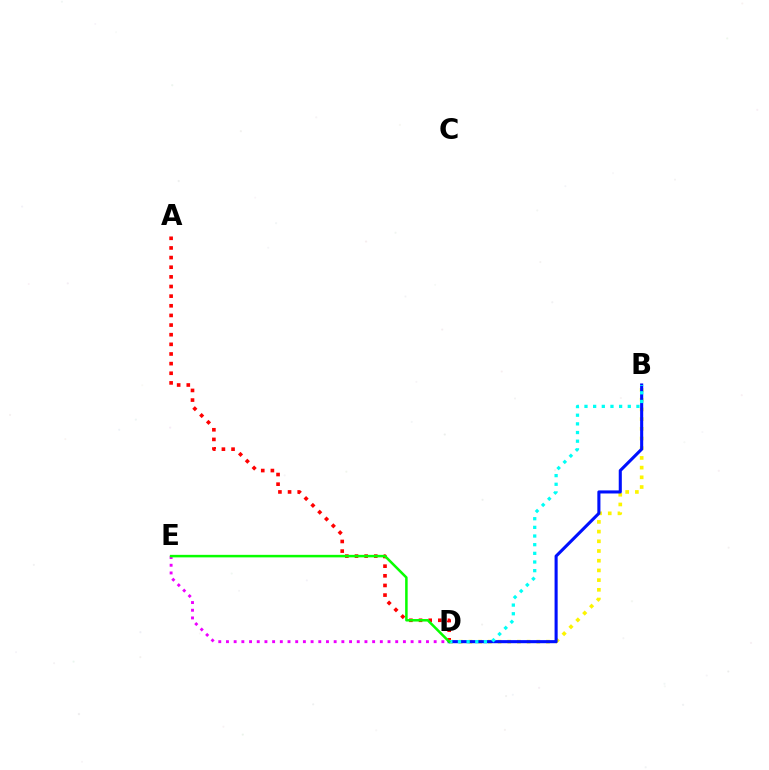{('A', 'D'): [{'color': '#ff0000', 'line_style': 'dotted', 'thickness': 2.62}], ('B', 'D'): [{'color': '#fcf500', 'line_style': 'dotted', 'thickness': 2.64}, {'color': '#0010ff', 'line_style': 'solid', 'thickness': 2.22}, {'color': '#00fff6', 'line_style': 'dotted', 'thickness': 2.35}], ('D', 'E'): [{'color': '#ee00ff', 'line_style': 'dotted', 'thickness': 2.09}, {'color': '#08ff00', 'line_style': 'solid', 'thickness': 1.82}]}